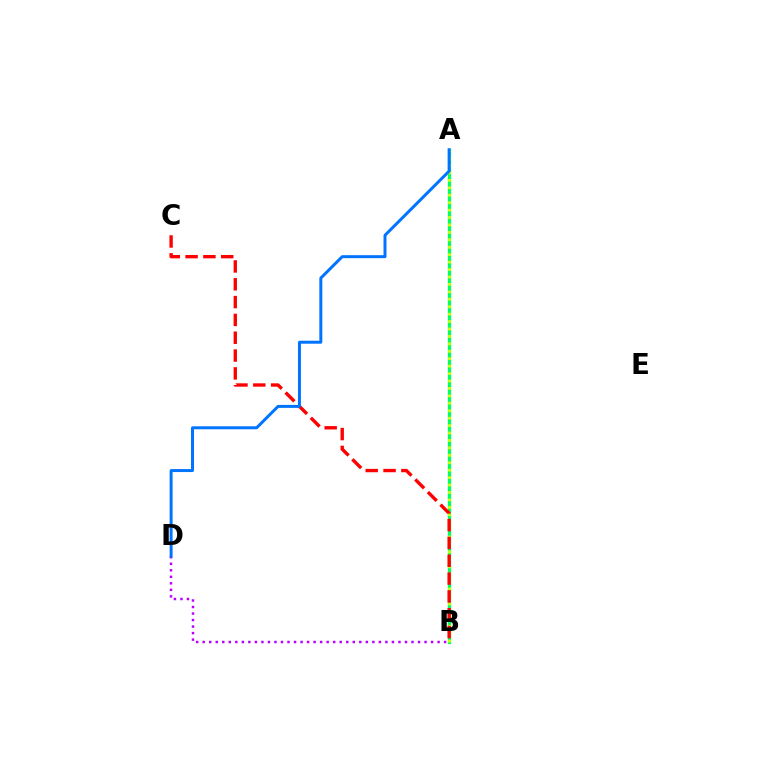{('A', 'B'): [{'color': '#00ff5c', 'line_style': 'solid', 'thickness': 2.35}, {'color': '#d1ff00', 'line_style': 'dotted', 'thickness': 2.02}], ('B', 'C'): [{'color': '#ff0000', 'line_style': 'dashed', 'thickness': 2.42}], ('B', 'D'): [{'color': '#b900ff', 'line_style': 'dotted', 'thickness': 1.77}], ('A', 'D'): [{'color': '#0074ff', 'line_style': 'solid', 'thickness': 2.15}]}